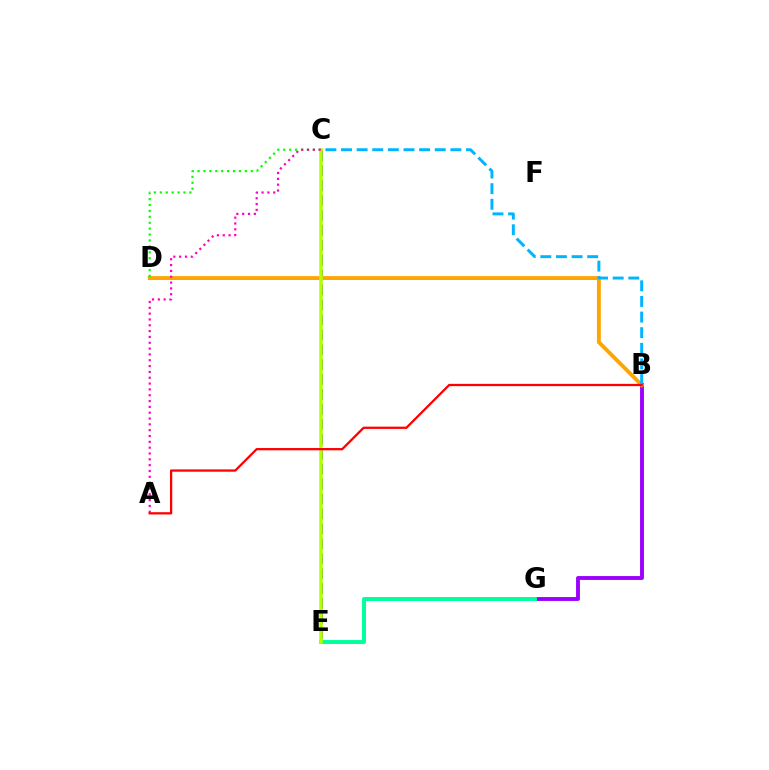{('B', 'G'): [{'color': '#9b00ff', 'line_style': 'solid', 'thickness': 2.79}], ('C', 'E'): [{'color': '#0010ff', 'line_style': 'dashed', 'thickness': 2.03}, {'color': '#b3ff00', 'line_style': 'solid', 'thickness': 2.59}], ('E', 'G'): [{'color': '#00ff9d', 'line_style': 'solid', 'thickness': 2.84}], ('B', 'D'): [{'color': '#ffa500', 'line_style': 'solid', 'thickness': 2.79}], ('C', 'D'): [{'color': '#08ff00', 'line_style': 'dotted', 'thickness': 1.61}], ('B', 'C'): [{'color': '#00b5ff', 'line_style': 'dashed', 'thickness': 2.12}], ('A', 'C'): [{'color': '#ff00bd', 'line_style': 'dotted', 'thickness': 1.58}], ('A', 'B'): [{'color': '#ff0000', 'line_style': 'solid', 'thickness': 1.63}]}